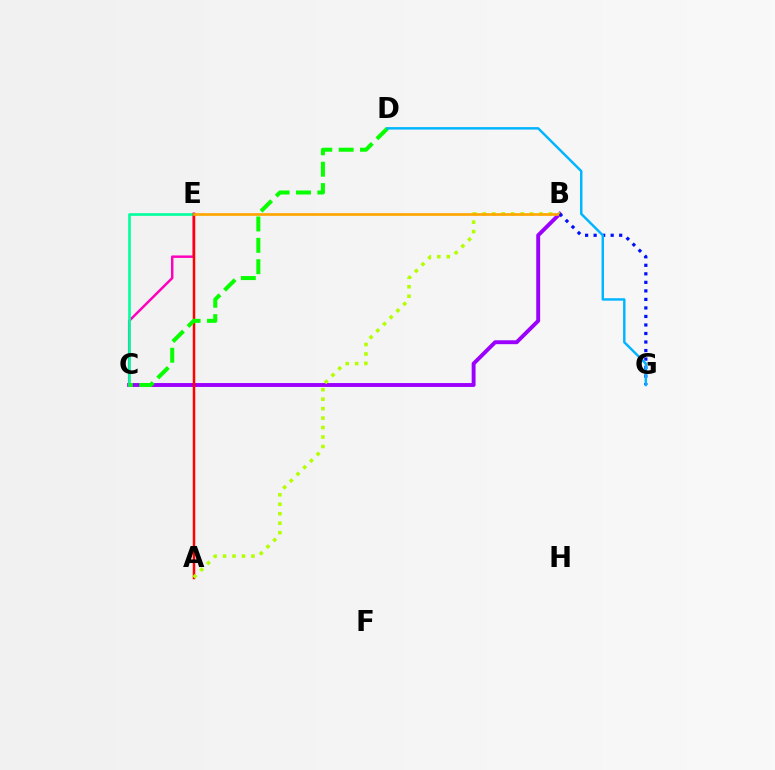{('C', 'E'): [{'color': '#ff00bd', 'line_style': 'solid', 'thickness': 1.77}, {'color': '#00ff9d', 'line_style': 'solid', 'thickness': 1.9}], ('B', 'C'): [{'color': '#9b00ff', 'line_style': 'solid', 'thickness': 2.81}], ('A', 'E'): [{'color': '#ff0000', 'line_style': 'solid', 'thickness': 1.79}], ('A', 'B'): [{'color': '#b3ff00', 'line_style': 'dotted', 'thickness': 2.57}], ('B', 'E'): [{'color': '#ffa500', 'line_style': 'solid', 'thickness': 1.93}], ('C', 'D'): [{'color': '#08ff00', 'line_style': 'dashed', 'thickness': 2.9}], ('B', 'G'): [{'color': '#0010ff', 'line_style': 'dotted', 'thickness': 2.32}], ('D', 'G'): [{'color': '#00b5ff', 'line_style': 'solid', 'thickness': 1.76}]}